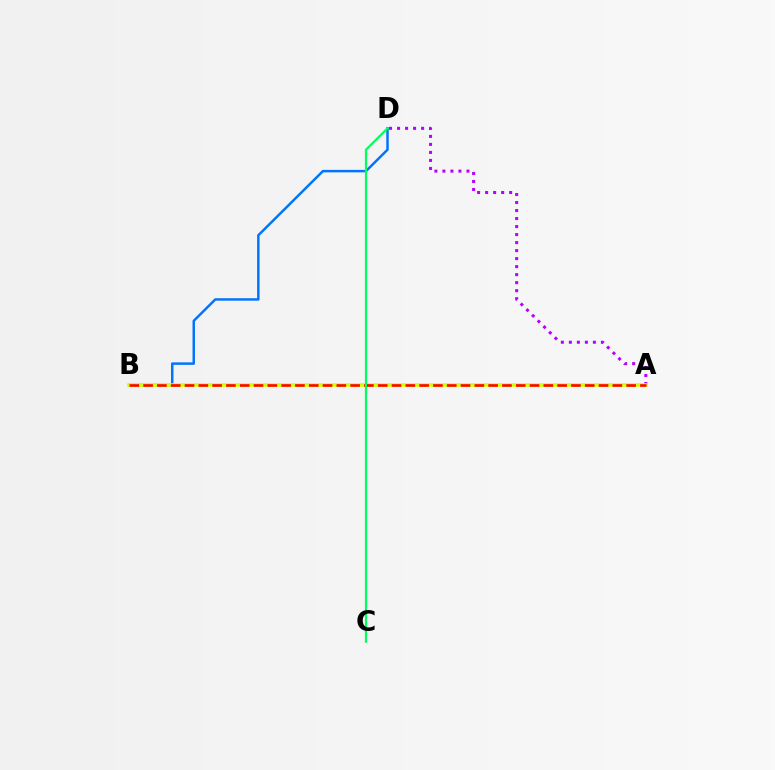{('A', 'D'): [{'color': '#b900ff', 'line_style': 'dotted', 'thickness': 2.18}], ('B', 'D'): [{'color': '#0074ff', 'line_style': 'solid', 'thickness': 1.78}], ('A', 'B'): [{'color': '#d1ff00', 'line_style': 'solid', 'thickness': 2.54}, {'color': '#ff0000', 'line_style': 'dashed', 'thickness': 1.87}], ('C', 'D'): [{'color': '#00ff5c', 'line_style': 'solid', 'thickness': 1.56}]}